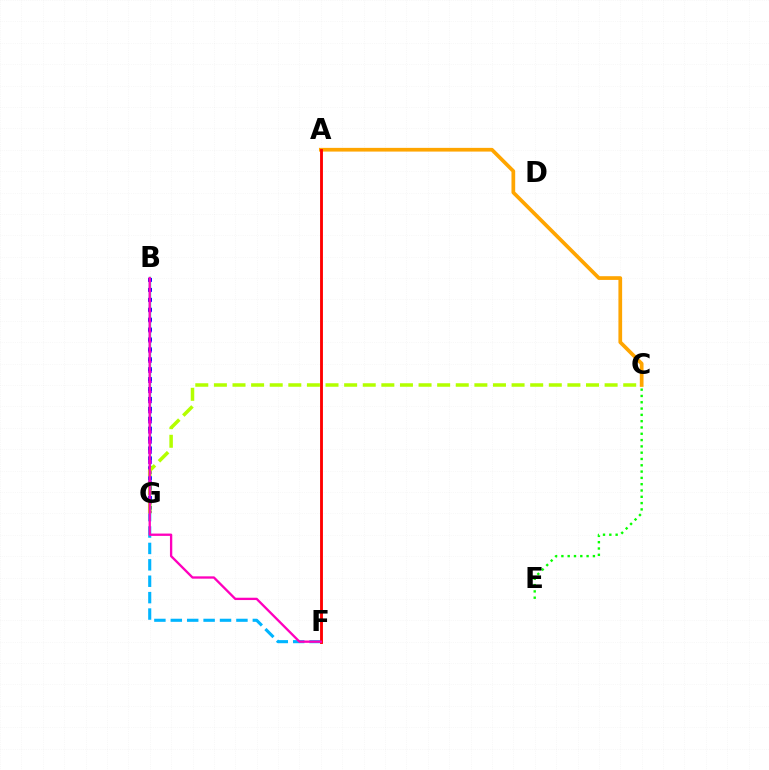{('A', 'C'): [{'color': '#ffa500', 'line_style': 'solid', 'thickness': 2.67}], ('B', 'G'): [{'color': '#00ff9d', 'line_style': 'solid', 'thickness': 1.72}, {'color': '#9b00ff', 'line_style': 'dotted', 'thickness': 2.75}, {'color': '#0010ff', 'line_style': 'dotted', 'thickness': 2.69}], ('F', 'G'): [{'color': '#00b5ff', 'line_style': 'dashed', 'thickness': 2.23}], ('C', 'G'): [{'color': '#b3ff00', 'line_style': 'dashed', 'thickness': 2.53}], ('A', 'F'): [{'color': '#ff0000', 'line_style': 'solid', 'thickness': 2.06}], ('C', 'E'): [{'color': '#08ff00', 'line_style': 'dotted', 'thickness': 1.71}], ('B', 'F'): [{'color': '#ff00bd', 'line_style': 'solid', 'thickness': 1.67}]}